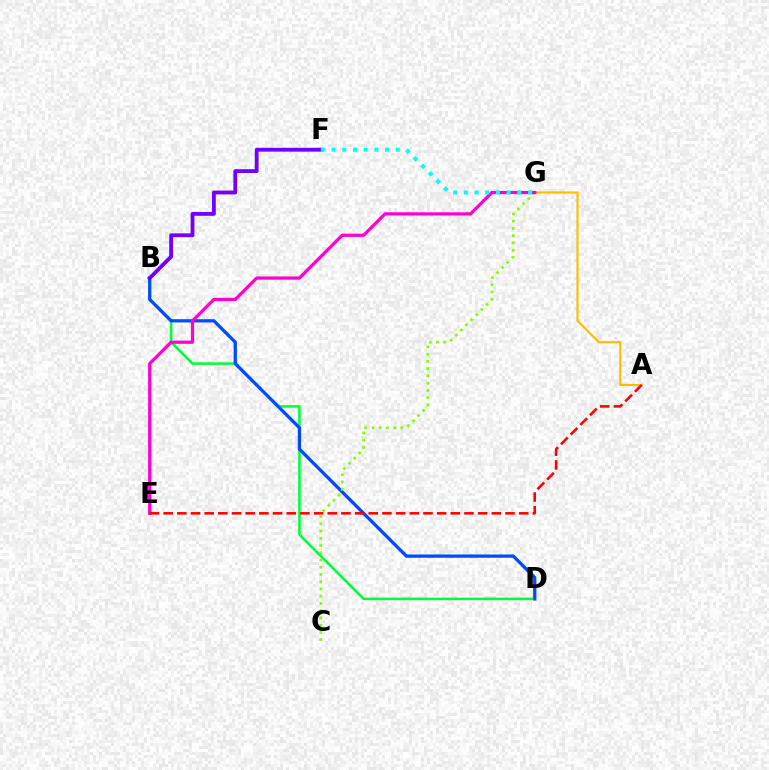{('A', 'G'): [{'color': '#ffbd00', 'line_style': 'solid', 'thickness': 1.55}], ('B', 'D'): [{'color': '#00ff39', 'line_style': 'solid', 'thickness': 1.83}, {'color': '#004bff', 'line_style': 'solid', 'thickness': 2.35}], ('C', 'G'): [{'color': '#84ff00', 'line_style': 'dotted', 'thickness': 1.97}], ('B', 'F'): [{'color': '#7200ff', 'line_style': 'solid', 'thickness': 2.76}], ('E', 'G'): [{'color': '#ff00cf', 'line_style': 'solid', 'thickness': 2.32}], ('A', 'E'): [{'color': '#ff0000', 'line_style': 'dashed', 'thickness': 1.86}], ('F', 'G'): [{'color': '#00fff6', 'line_style': 'dotted', 'thickness': 2.91}]}